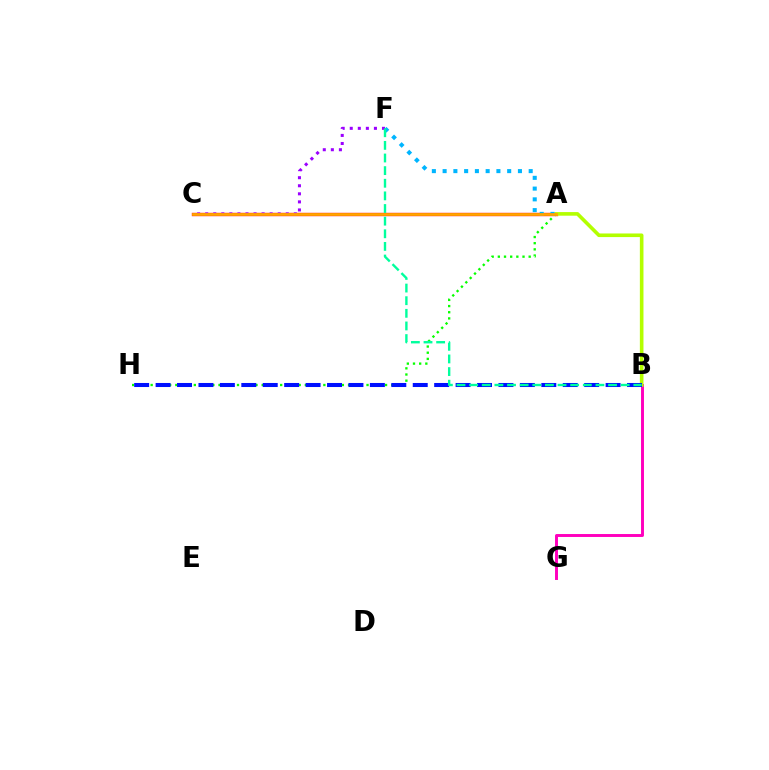{('B', 'G'): [{'color': '#ff00bd', 'line_style': 'solid', 'thickness': 2.12}], ('A', 'C'): [{'color': '#ff0000', 'line_style': 'solid', 'thickness': 2.42}, {'color': '#ffa500', 'line_style': 'solid', 'thickness': 2.01}], ('A', 'B'): [{'color': '#b3ff00', 'line_style': 'solid', 'thickness': 2.6}], ('A', 'H'): [{'color': '#08ff00', 'line_style': 'dotted', 'thickness': 1.68}], ('A', 'F'): [{'color': '#00b5ff', 'line_style': 'dotted', 'thickness': 2.92}], ('C', 'F'): [{'color': '#9b00ff', 'line_style': 'dotted', 'thickness': 2.19}], ('B', 'H'): [{'color': '#0010ff', 'line_style': 'dashed', 'thickness': 2.91}], ('B', 'F'): [{'color': '#00ff9d', 'line_style': 'dashed', 'thickness': 1.72}]}